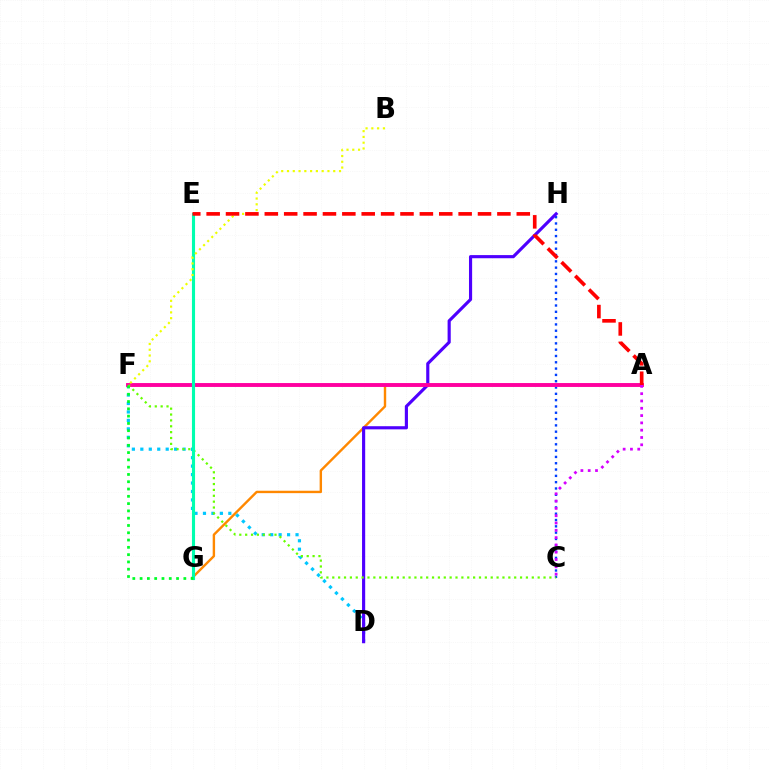{('D', 'F'): [{'color': '#00c7ff', 'line_style': 'dotted', 'thickness': 2.3}], ('C', 'H'): [{'color': '#003fff', 'line_style': 'dotted', 'thickness': 1.71}], ('A', 'G'): [{'color': '#ff8800', 'line_style': 'solid', 'thickness': 1.73}], ('D', 'H'): [{'color': '#4f00ff', 'line_style': 'solid', 'thickness': 2.26}], ('A', 'F'): [{'color': '#ff00a0', 'line_style': 'solid', 'thickness': 2.8}], ('A', 'C'): [{'color': '#d600ff', 'line_style': 'dotted', 'thickness': 1.98}], ('C', 'F'): [{'color': '#66ff00', 'line_style': 'dotted', 'thickness': 1.59}], ('E', 'G'): [{'color': '#00ffaf', 'line_style': 'solid', 'thickness': 2.24}], ('B', 'F'): [{'color': '#eeff00', 'line_style': 'dotted', 'thickness': 1.57}], ('A', 'E'): [{'color': '#ff0000', 'line_style': 'dashed', 'thickness': 2.63}], ('F', 'G'): [{'color': '#00ff27', 'line_style': 'dotted', 'thickness': 1.98}]}